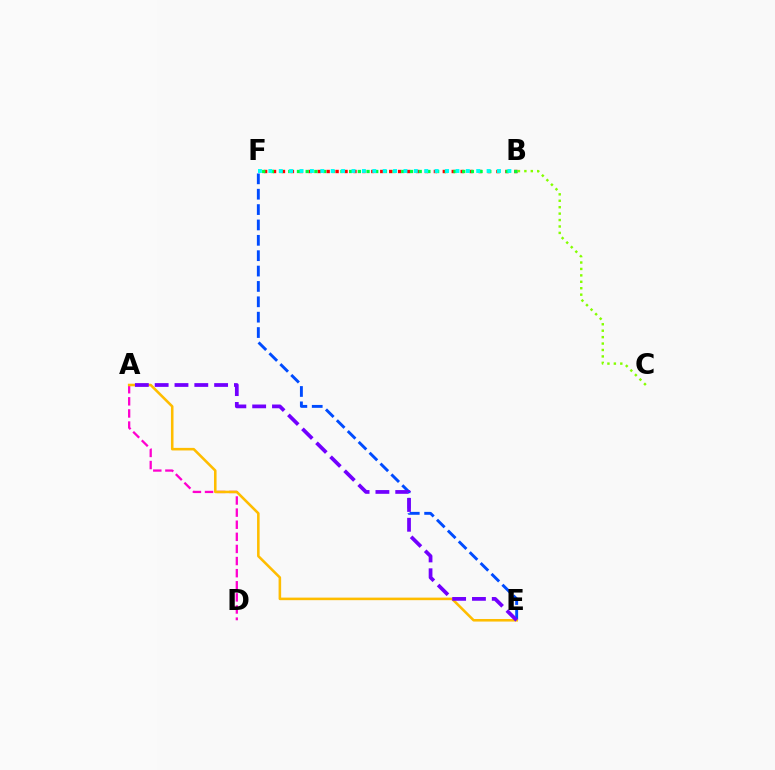{('B', 'F'): [{'color': '#ff0000', 'line_style': 'dotted', 'thickness': 2.43}, {'color': '#00ff39', 'line_style': 'dotted', 'thickness': 2.36}, {'color': '#00fff6', 'line_style': 'dotted', 'thickness': 2.82}], ('A', 'D'): [{'color': '#ff00cf', 'line_style': 'dashed', 'thickness': 1.65}], ('E', 'F'): [{'color': '#004bff', 'line_style': 'dashed', 'thickness': 2.09}], ('A', 'E'): [{'color': '#ffbd00', 'line_style': 'solid', 'thickness': 1.85}, {'color': '#7200ff', 'line_style': 'dashed', 'thickness': 2.69}], ('B', 'C'): [{'color': '#84ff00', 'line_style': 'dotted', 'thickness': 1.75}]}